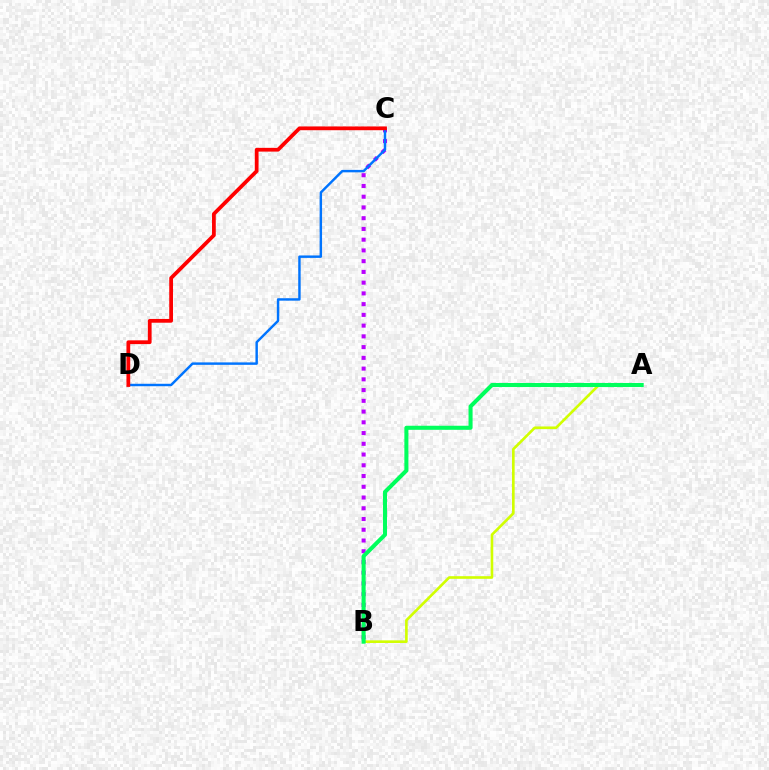{('B', 'C'): [{'color': '#b900ff', 'line_style': 'dotted', 'thickness': 2.92}], ('C', 'D'): [{'color': '#0074ff', 'line_style': 'solid', 'thickness': 1.76}, {'color': '#ff0000', 'line_style': 'solid', 'thickness': 2.7}], ('A', 'B'): [{'color': '#d1ff00', 'line_style': 'solid', 'thickness': 1.9}, {'color': '#00ff5c', 'line_style': 'solid', 'thickness': 2.92}]}